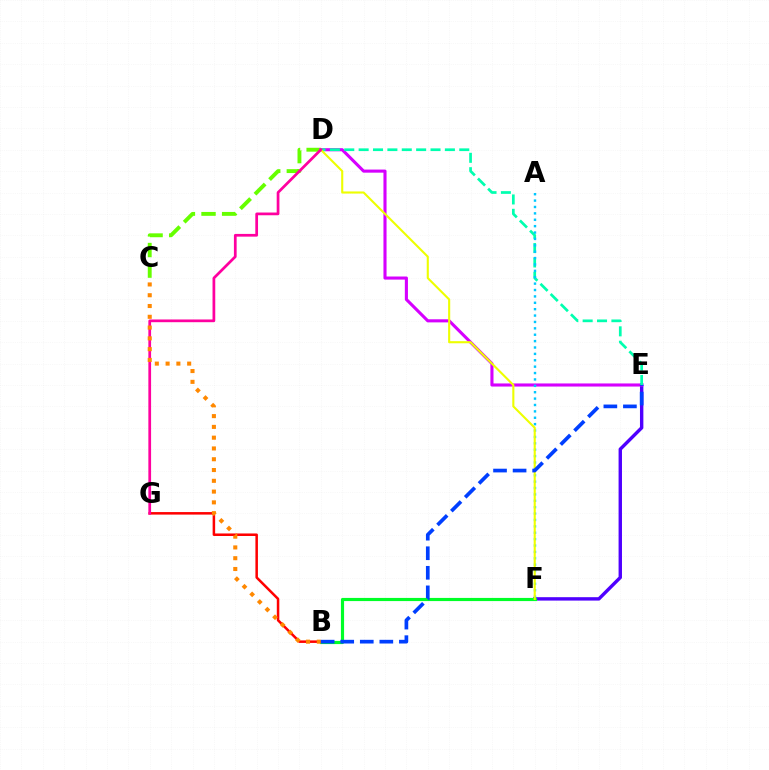{('E', 'F'): [{'color': '#4f00ff', 'line_style': 'solid', 'thickness': 2.45}], ('C', 'D'): [{'color': '#66ff00', 'line_style': 'dashed', 'thickness': 2.8}], ('B', 'F'): [{'color': '#00ff27', 'line_style': 'solid', 'thickness': 2.27}], ('B', 'G'): [{'color': '#ff0000', 'line_style': 'solid', 'thickness': 1.82}], ('D', 'E'): [{'color': '#d600ff', 'line_style': 'solid', 'thickness': 2.23}, {'color': '#00ffaf', 'line_style': 'dashed', 'thickness': 1.95}], ('A', 'F'): [{'color': '#00c7ff', 'line_style': 'dotted', 'thickness': 1.74}], ('D', 'F'): [{'color': '#eeff00', 'line_style': 'solid', 'thickness': 1.52}], ('D', 'G'): [{'color': '#ff00a0', 'line_style': 'solid', 'thickness': 1.96}], ('B', 'C'): [{'color': '#ff8800', 'line_style': 'dotted', 'thickness': 2.93}], ('B', 'E'): [{'color': '#003fff', 'line_style': 'dashed', 'thickness': 2.66}]}